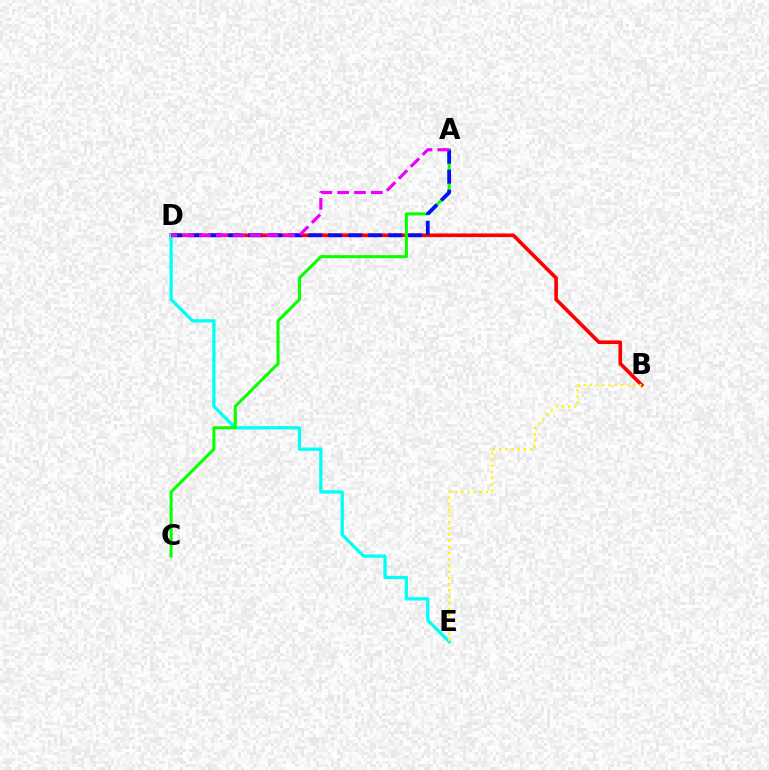{('B', 'D'): [{'color': '#ff0000', 'line_style': 'solid', 'thickness': 2.62}], ('D', 'E'): [{'color': '#00fff6', 'line_style': 'solid', 'thickness': 2.35}], ('B', 'E'): [{'color': '#fcf500', 'line_style': 'dotted', 'thickness': 1.68}], ('A', 'C'): [{'color': '#08ff00', 'line_style': 'solid', 'thickness': 2.19}], ('A', 'D'): [{'color': '#0010ff', 'line_style': 'dashed', 'thickness': 2.72}, {'color': '#ee00ff', 'line_style': 'dashed', 'thickness': 2.29}]}